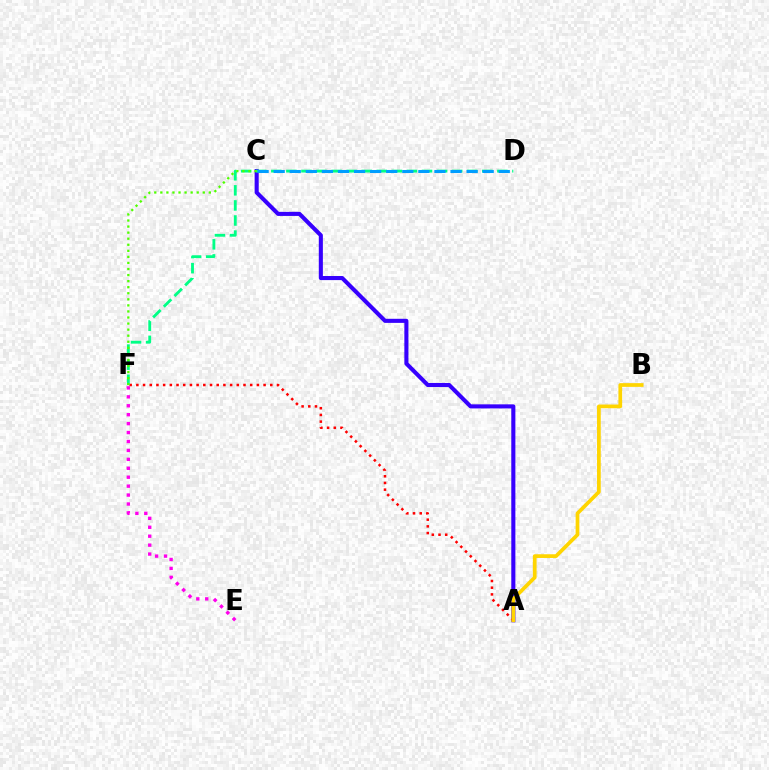{('A', 'C'): [{'color': '#3700ff', 'line_style': 'solid', 'thickness': 2.94}], ('A', 'F'): [{'color': '#ff0000', 'line_style': 'dotted', 'thickness': 1.82}], ('D', 'F'): [{'color': '#00ff86', 'line_style': 'dashed', 'thickness': 2.05}], ('A', 'B'): [{'color': '#ffd500', 'line_style': 'solid', 'thickness': 2.68}], ('C', 'D'): [{'color': '#009eff', 'line_style': 'dashed', 'thickness': 2.18}], ('E', 'F'): [{'color': '#ff00ed', 'line_style': 'dotted', 'thickness': 2.43}], ('C', 'F'): [{'color': '#4fff00', 'line_style': 'dotted', 'thickness': 1.65}]}